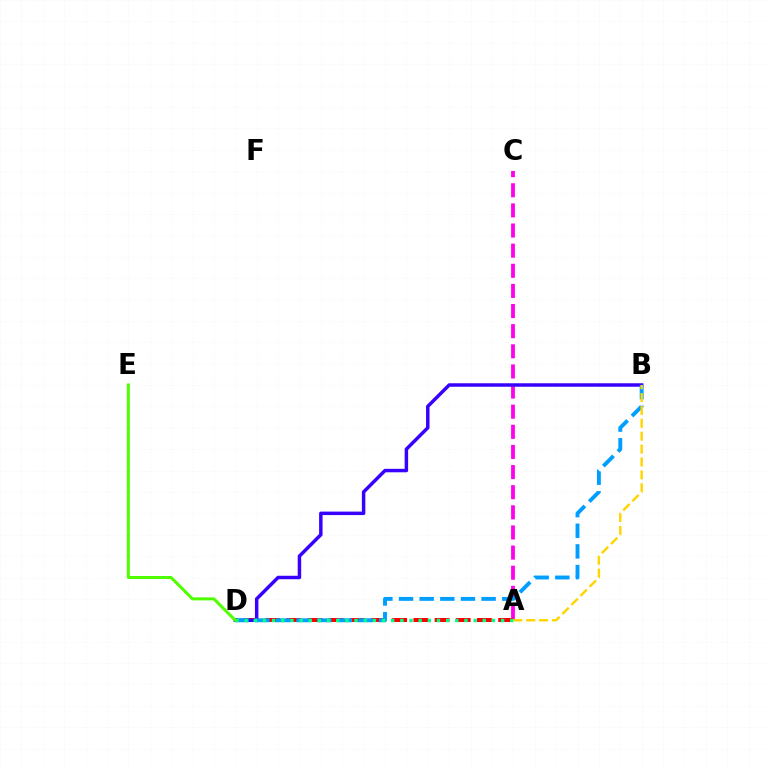{('A', 'C'): [{'color': '#ff00ed', 'line_style': 'dashed', 'thickness': 2.73}], ('A', 'D'): [{'color': '#ff0000', 'line_style': 'dashed', 'thickness': 2.88}, {'color': '#00ff86', 'line_style': 'dotted', 'thickness': 2.49}], ('B', 'D'): [{'color': '#3700ff', 'line_style': 'solid', 'thickness': 2.49}, {'color': '#009eff', 'line_style': 'dashed', 'thickness': 2.8}], ('A', 'B'): [{'color': '#ffd500', 'line_style': 'dashed', 'thickness': 1.75}], ('D', 'E'): [{'color': '#4fff00', 'line_style': 'solid', 'thickness': 2.17}]}